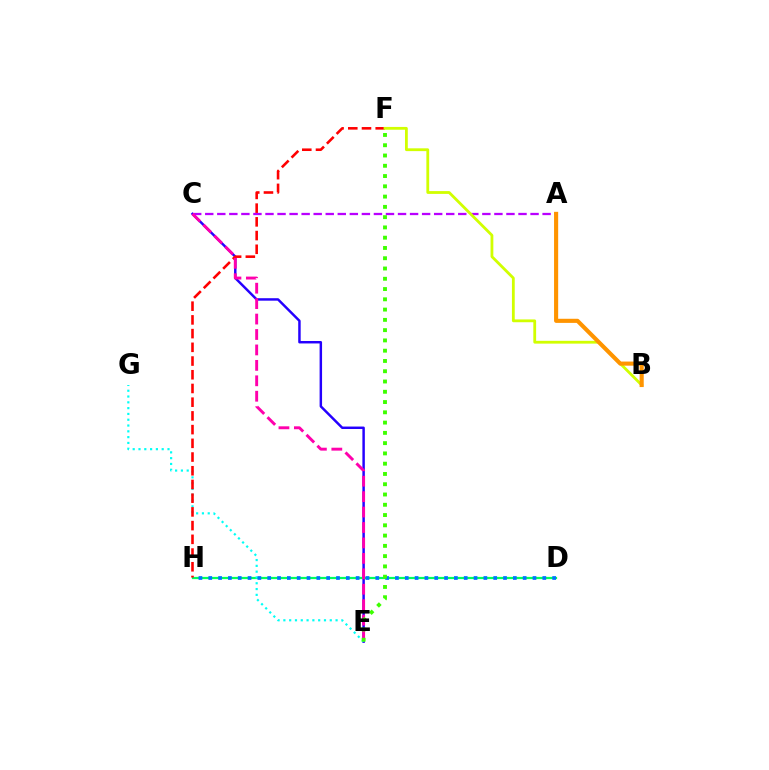{('C', 'E'): [{'color': '#2500ff', 'line_style': 'solid', 'thickness': 1.77}, {'color': '#ff00ac', 'line_style': 'dashed', 'thickness': 2.1}], ('D', 'H'): [{'color': '#00ff5c', 'line_style': 'solid', 'thickness': 1.6}, {'color': '#0074ff', 'line_style': 'dotted', 'thickness': 2.67}], ('A', 'C'): [{'color': '#b900ff', 'line_style': 'dashed', 'thickness': 1.64}], ('E', 'G'): [{'color': '#00fff6', 'line_style': 'dotted', 'thickness': 1.58}], ('F', 'H'): [{'color': '#ff0000', 'line_style': 'dashed', 'thickness': 1.86}], ('B', 'F'): [{'color': '#d1ff00', 'line_style': 'solid', 'thickness': 2.02}], ('E', 'F'): [{'color': '#3dff00', 'line_style': 'dotted', 'thickness': 2.79}], ('A', 'B'): [{'color': '#ff9400', 'line_style': 'solid', 'thickness': 2.96}]}